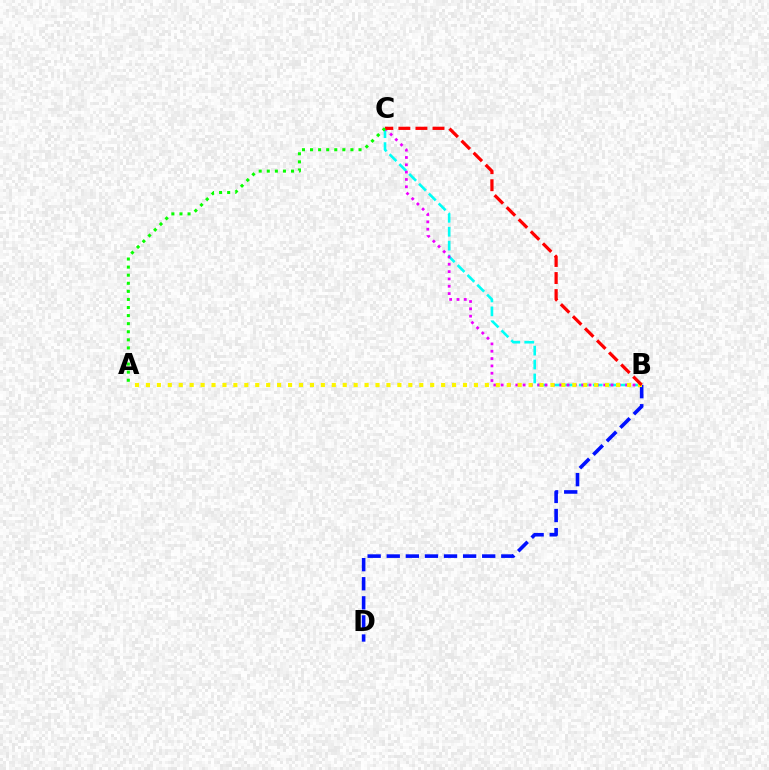{('B', 'C'): [{'color': '#00fff6', 'line_style': 'dashed', 'thickness': 1.89}, {'color': '#ee00ff', 'line_style': 'dotted', 'thickness': 1.99}, {'color': '#ff0000', 'line_style': 'dashed', 'thickness': 2.32}], ('B', 'D'): [{'color': '#0010ff', 'line_style': 'dashed', 'thickness': 2.59}], ('A', 'B'): [{'color': '#fcf500', 'line_style': 'dotted', 'thickness': 2.97}], ('A', 'C'): [{'color': '#08ff00', 'line_style': 'dotted', 'thickness': 2.2}]}